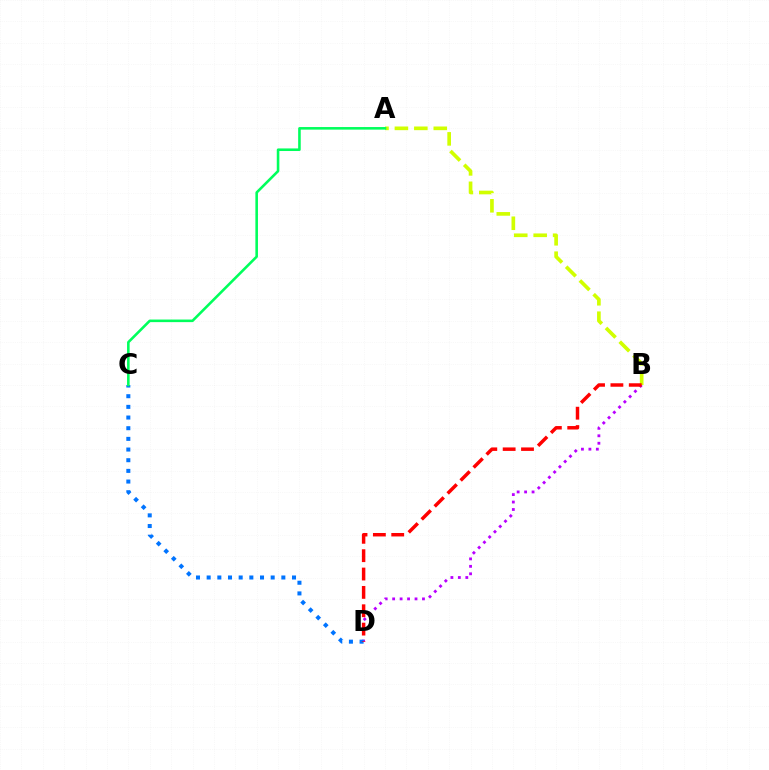{('B', 'D'): [{'color': '#b900ff', 'line_style': 'dotted', 'thickness': 2.03}, {'color': '#ff0000', 'line_style': 'dashed', 'thickness': 2.49}], ('C', 'D'): [{'color': '#0074ff', 'line_style': 'dotted', 'thickness': 2.9}], ('A', 'B'): [{'color': '#d1ff00', 'line_style': 'dashed', 'thickness': 2.64}], ('A', 'C'): [{'color': '#00ff5c', 'line_style': 'solid', 'thickness': 1.86}]}